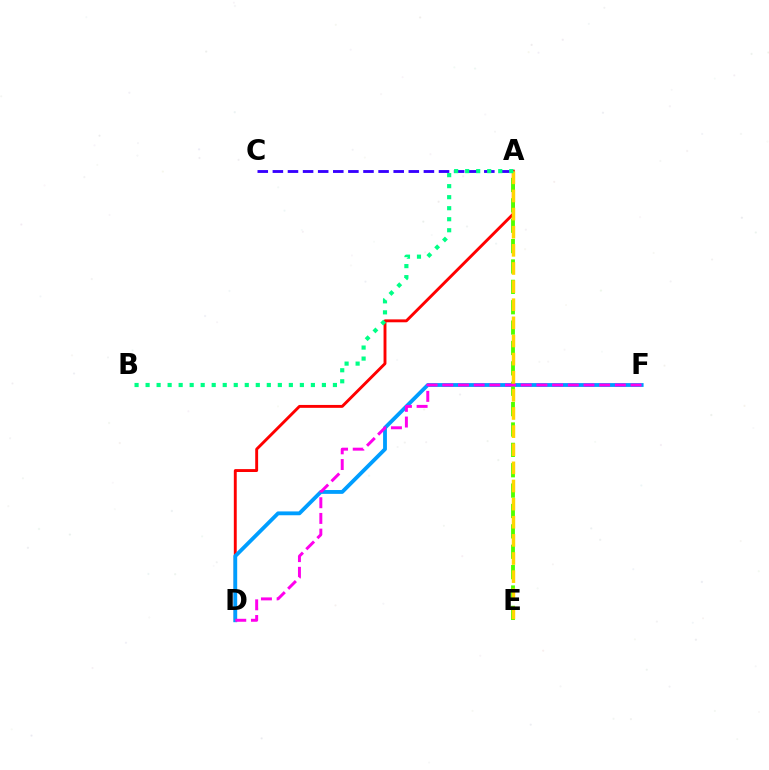{('A', 'D'): [{'color': '#ff0000', 'line_style': 'solid', 'thickness': 2.09}], ('D', 'F'): [{'color': '#009eff', 'line_style': 'solid', 'thickness': 2.76}, {'color': '#ff00ed', 'line_style': 'dashed', 'thickness': 2.13}], ('A', 'E'): [{'color': '#4fff00', 'line_style': 'dashed', 'thickness': 2.77}, {'color': '#ffd500', 'line_style': 'dashed', 'thickness': 2.46}], ('A', 'C'): [{'color': '#3700ff', 'line_style': 'dashed', 'thickness': 2.05}], ('A', 'B'): [{'color': '#00ff86', 'line_style': 'dotted', 'thickness': 2.99}]}